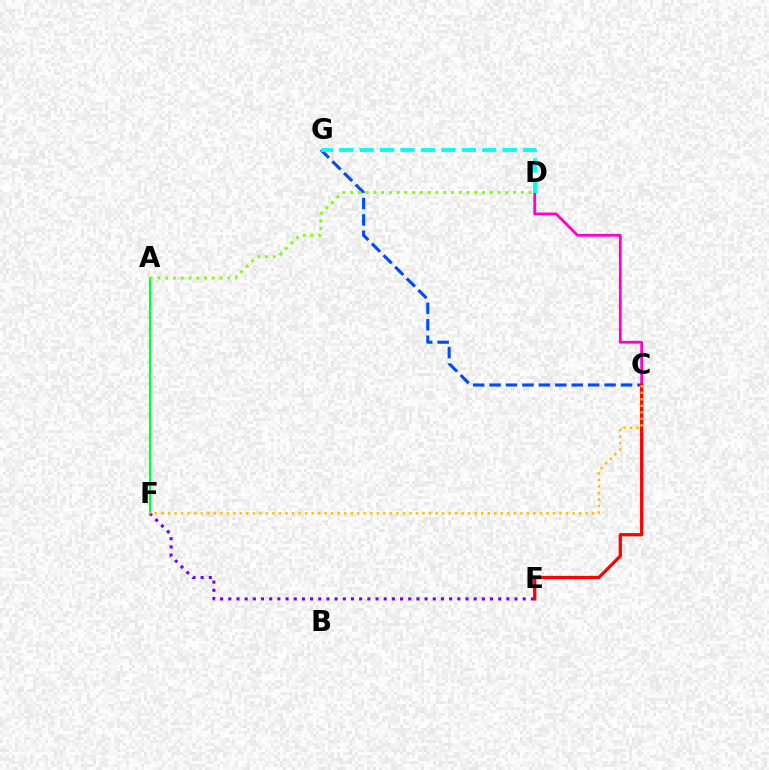{('C', 'G'): [{'color': '#004bff', 'line_style': 'dashed', 'thickness': 2.23}], ('E', 'F'): [{'color': '#7200ff', 'line_style': 'dotted', 'thickness': 2.22}], ('C', 'D'): [{'color': '#ff00cf', 'line_style': 'solid', 'thickness': 2.0}], ('A', 'F'): [{'color': '#00ff39', 'line_style': 'solid', 'thickness': 1.61}], ('A', 'D'): [{'color': '#84ff00', 'line_style': 'dotted', 'thickness': 2.11}], ('C', 'E'): [{'color': '#ff0000', 'line_style': 'solid', 'thickness': 2.34}], ('D', 'G'): [{'color': '#00fff6', 'line_style': 'dashed', 'thickness': 2.77}], ('C', 'F'): [{'color': '#ffbd00', 'line_style': 'dotted', 'thickness': 1.77}]}